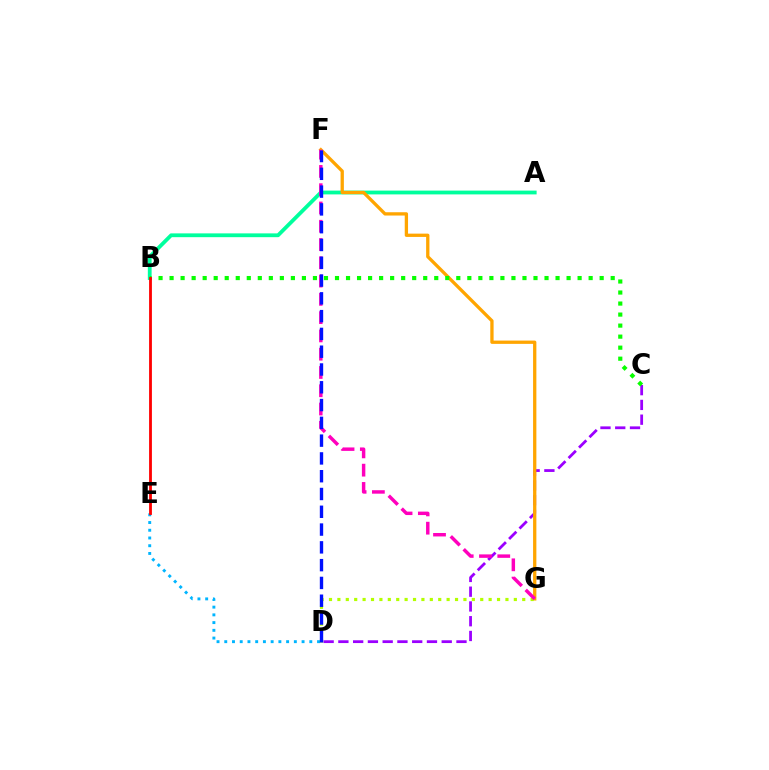{('C', 'D'): [{'color': '#9b00ff', 'line_style': 'dashed', 'thickness': 2.01}], ('D', 'E'): [{'color': '#00b5ff', 'line_style': 'dotted', 'thickness': 2.1}], ('A', 'B'): [{'color': '#00ff9d', 'line_style': 'solid', 'thickness': 2.73}], ('F', 'G'): [{'color': '#ffa500', 'line_style': 'solid', 'thickness': 2.38}, {'color': '#ff00bd', 'line_style': 'dashed', 'thickness': 2.48}], ('D', 'G'): [{'color': '#b3ff00', 'line_style': 'dotted', 'thickness': 2.28}], ('D', 'F'): [{'color': '#0010ff', 'line_style': 'dashed', 'thickness': 2.42}], ('B', 'C'): [{'color': '#08ff00', 'line_style': 'dotted', 'thickness': 3.0}], ('B', 'E'): [{'color': '#ff0000', 'line_style': 'solid', 'thickness': 2.03}]}